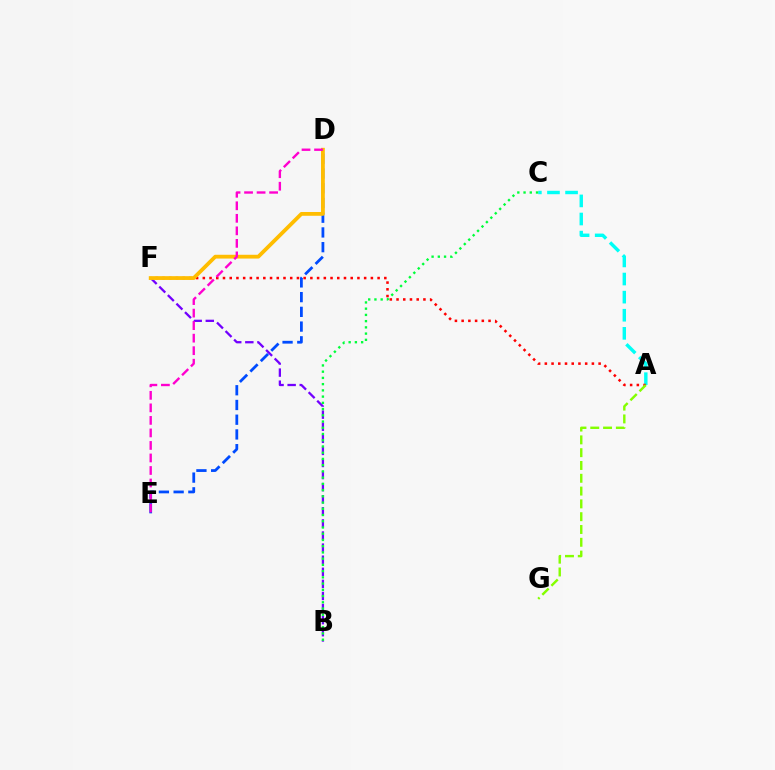{('A', 'C'): [{'color': '#00fff6', 'line_style': 'dashed', 'thickness': 2.46}], ('A', 'F'): [{'color': '#ff0000', 'line_style': 'dotted', 'thickness': 1.83}], ('B', 'F'): [{'color': '#7200ff', 'line_style': 'dashed', 'thickness': 1.64}], ('D', 'E'): [{'color': '#004bff', 'line_style': 'dashed', 'thickness': 2.0}, {'color': '#ff00cf', 'line_style': 'dashed', 'thickness': 1.7}], ('B', 'C'): [{'color': '#00ff39', 'line_style': 'dotted', 'thickness': 1.69}], ('D', 'F'): [{'color': '#ffbd00', 'line_style': 'solid', 'thickness': 2.73}], ('A', 'G'): [{'color': '#84ff00', 'line_style': 'dashed', 'thickness': 1.74}]}